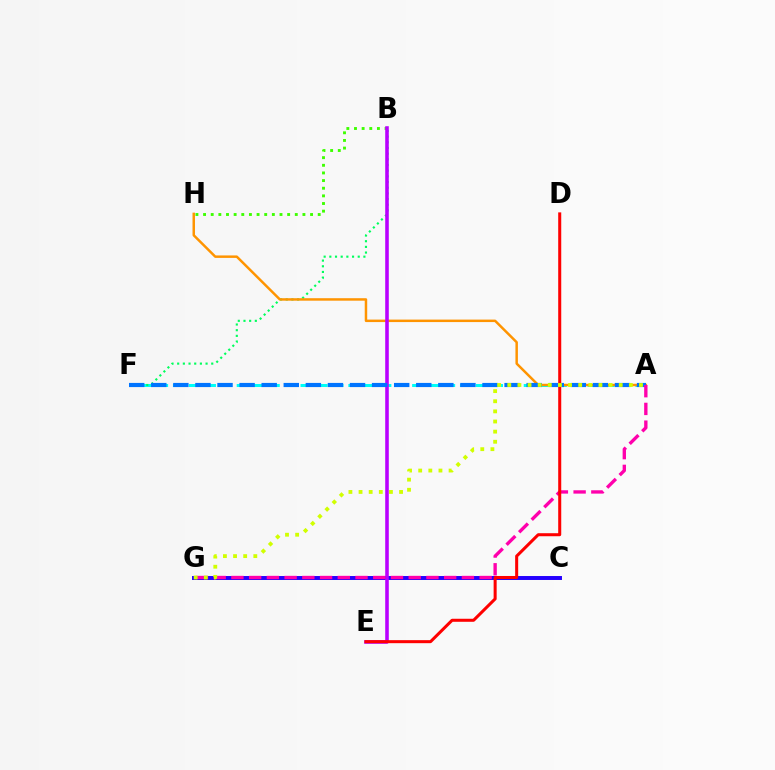{('A', 'F'): [{'color': '#00fff6', 'line_style': 'dashed', 'thickness': 2.17}, {'color': '#0074ff', 'line_style': 'dashed', 'thickness': 3.0}], ('B', 'F'): [{'color': '#00ff5c', 'line_style': 'dotted', 'thickness': 1.54}], ('A', 'H'): [{'color': '#ff9400', 'line_style': 'solid', 'thickness': 1.78}], ('B', 'H'): [{'color': '#3dff00', 'line_style': 'dotted', 'thickness': 2.08}], ('C', 'G'): [{'color': '#2500ff', 'line_style': 'solid', 'thickness': 2.84}], ('B', 'E'): [{'color': '#b900ff', 'line_style': 'solid', 'thickness': 2.58}], ('A', 'G'): [{'color': '#ff00ac', 'line_style': 'dashed', 'thickness': 2.41}, {'color': '#d1ff00', 'line_style': 'dotted', 'thickness': 2.75}], ('D', 'E'): [{'color': '#ff0000', 'line_style': 'solid', 'thickness': 2.18}]}